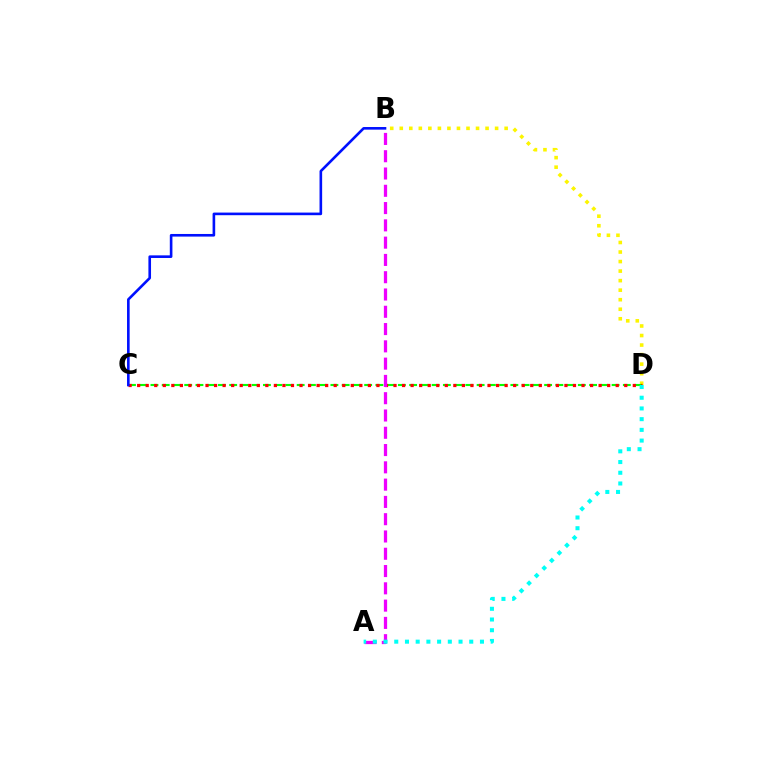{('B', 'D'): [{'color': '#fcf500', 'line_style': 'dotted', 'thickness': 2.59}], ('C', 'D'): [{'color': '#08ff00', 'line_style': 'dashed', 'thickness': 1.53}, {'color': '#ff0000', 'line_style': 'dotted', 'thickness': 2.32}], ('B', 'C'): [{'color': '#0010ff', 'line_style': 'solid', 'thickness': 1.89}], ('A', 'B'): [{'color': '#ee00ff', 'line_style': 'dashed', 'thickness': 2.35}], ('A', 'D'): [{'color': '#00fff6', 'line_style': 'dotted', 'thickness': 2.91}]}